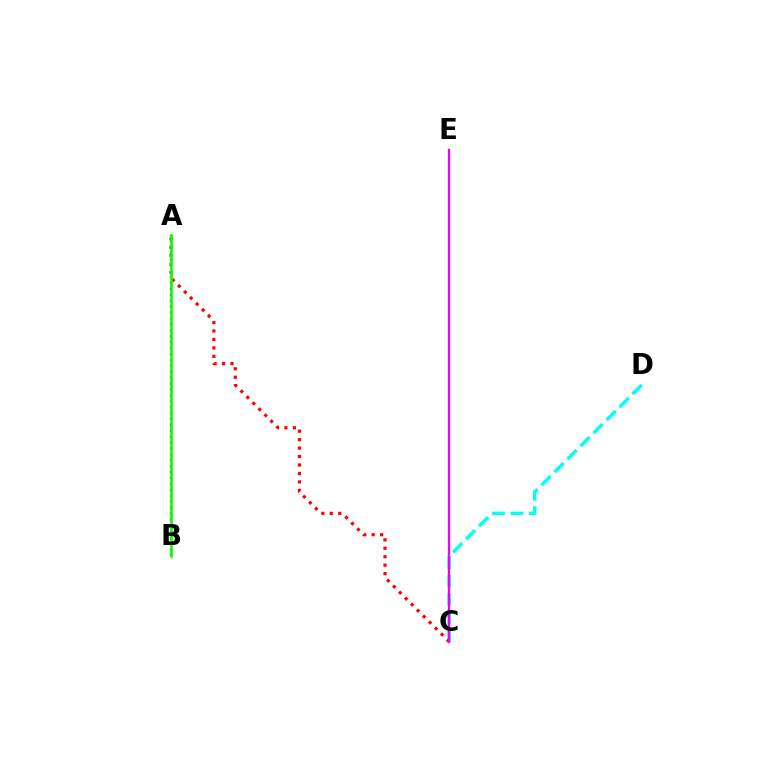{('C', 'D'): [{'color': '#00fff6', 'line_style': 'dashed', 'thickness': 2.5}], ('A', 'C'): [{'color': '#ff0000', 'line_style': 'dotted', 'thickness': 2.3}], ('A', 'B'): [{'color': '#0010ff', 'line_style': 'dotted', 'thickness': 1.61}, {'color': '#fcf500', 'line_style': 'dotted', 'thickness': 1.85}, {'color': '#08ff00', 'line_style': 'solid', 'thickness': 1.88}], ('C', 'E'): [{'color': '#ee00ff', 'line_style': 'solid', 'thickness': 1.66}]}